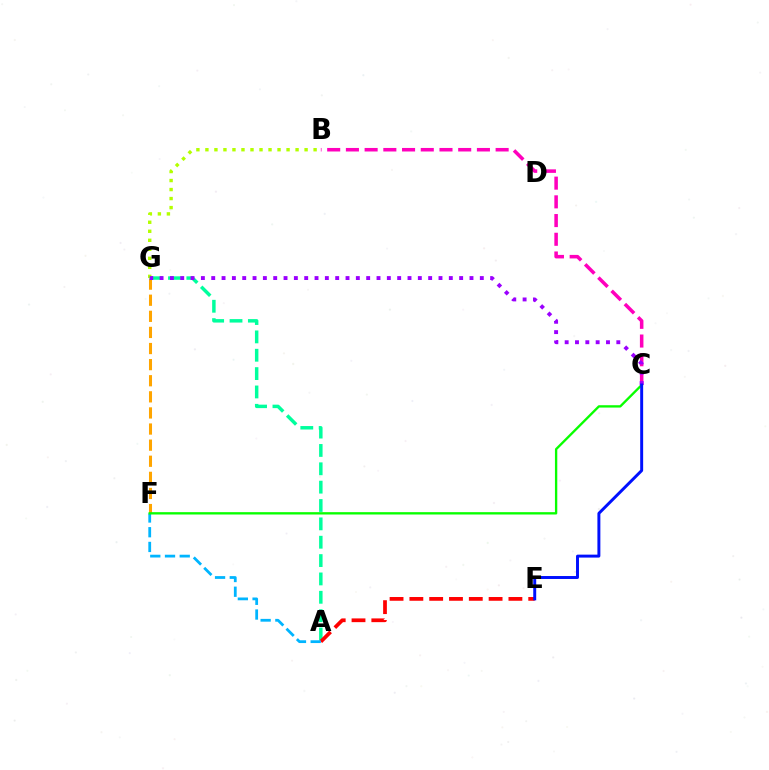{('F', 'G'): [{'color': '#ffa500', 'line_style': 'dashed', 'thickness': 2.19}], ('B', 'C'): [{'color': '#ff00bd', 'line_style': 'dashed', 'thickness': 2.54}], ('B', 'G'): [{'color': '#b3ff00', 'line_style': 'dotted', 'thickness': 2.45}], ('A', 'G'): [{'color': '#00ff9d', 'line_style': 'dashed', 'thickness': 2.49}], ('A', 'E'): [{'color': '#ff0000', 'line_style': 'dashed', 'thickness': 2.69}], ('A', 'F'): [{'color': '#00b5ff', 'line_style': 'dashed', 'thickness': 2.0}], ('C', 'F'): [{'color': '#08ff00', 'line_style': 'solid', 'thickness': 1.69}], ('C', 'G'): [{'color': '#9b00ff', 'line_style': 'dotted', 'thickness': 2.81}], ('C', 'E'): [{'color': '#0010ff', 'line_style': 'solid', 'thickness': 2.13}]}